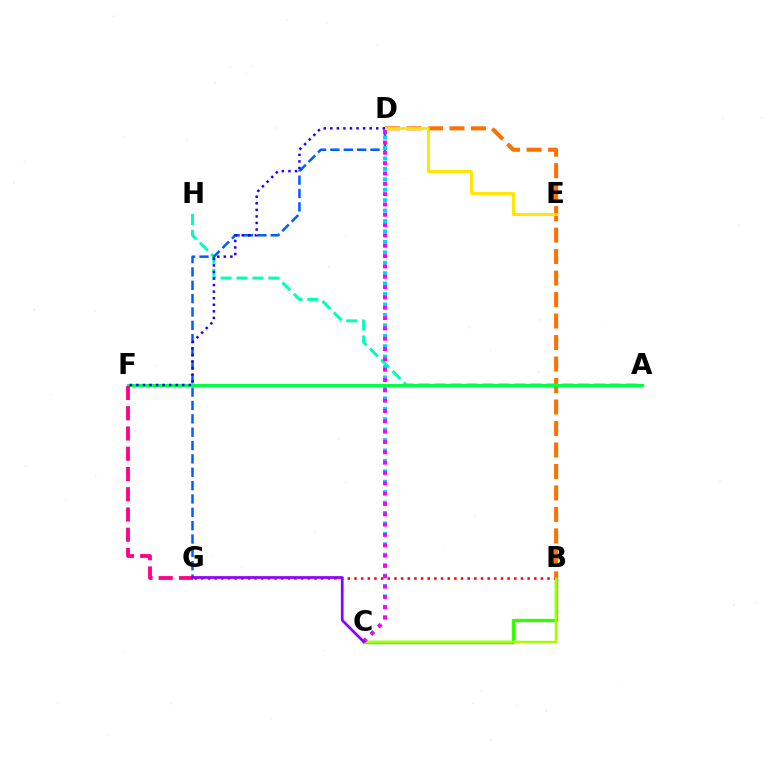{('A', 'H'): [{'color': '#00ffbb', 'line_style': 'dashed', 'thickness': 2.16}], ('D', 'G'): [{'color': '#005dff', 'line_style': 'dashed', 'thickness': 1.81}], ('B', 'C'): [{'color': '#31ff00', 'line_style': 'solid', 'thickness': 2.43}, {'color': '#a2ff00', 'line_style': 'solid', 'thickness': 1.79}], ('C', 'D'): [{'color': '#00d3ff', 'line_style': 'dotted', 'thickness': 2.83}, {'color': '#fa00f9', 'line_style': 'dotted', 'thickness': 2.81}], ('B', 'G'): [{'color': '#ff0000', 'line_style': 'dotted', 'thickness': 1.81}], ('B', 'D'): [{'color': '#ff7000', 'line_style': 'dashed', 'thickness': 2.92}], ('A', 'F'): [{'color': '#00ff45', 'line_style': 'solid', 'thickness': 2.29}], ('F', 'G'): [{'color': '#ff0088', 'line_style': 'dashed', 'thickness': 2.75}], ('D', 'E'): [{'color': '#ffe600', 'line_style': 'solid', 'thickness': 2.1}], ('C', 'G'): [{'color': '#8a00ff', 'line_style': 'solid', 'thickness': 1.94}], ('D', 'F'): [{'color': '#1900ff', 'line_style': 'dotted', 'thickness': 1.78}]}